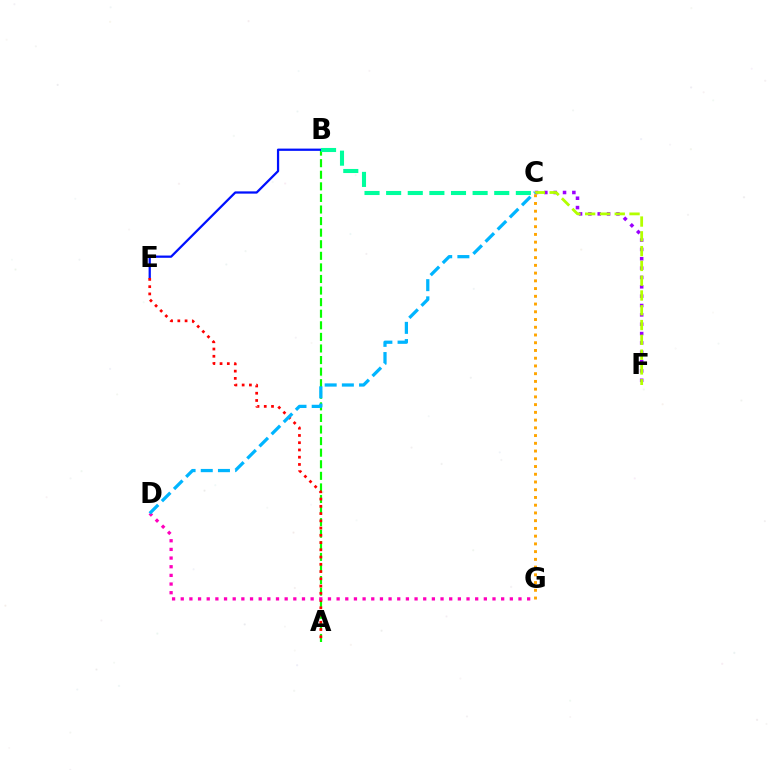{('A', 'B'): [{'color': '#08ff00', 'line_style': 'dashed', 'thickness': 1.57}], ('B', 'E'): [{'color': '#0010ff', 'line_style': 'solid', 'thickness': 1.62}], ('C', 'F'): [{'color': '#9b00ff', 'line_style': 'dotted', 'thickness': 2.54}, {'color': '#b3ff00', 'line_style': 'dashed', 'thickness': 2.01}], ('A', 'E'): [{'color': '#ff0000', 'line_style': 'dotted', 'thickness': 1.97}], ('C', 'G'): [{'color': '#ffa500', 'line_style': 'dotted', 'thickness': 2.1}], ('B', 'C'): [{'color': '#00ff9d', 'line_style': 'dashed', 'thickness': 2.94}], ('D', 'G'): [{'color': '#ff00bd', 'line_style': 'dotted', 'thickness': 2.35}], ('C', 'D'): [{'color': '#00b5ff', 'line_style': 'dashed', 'thickness': 2.34}]}